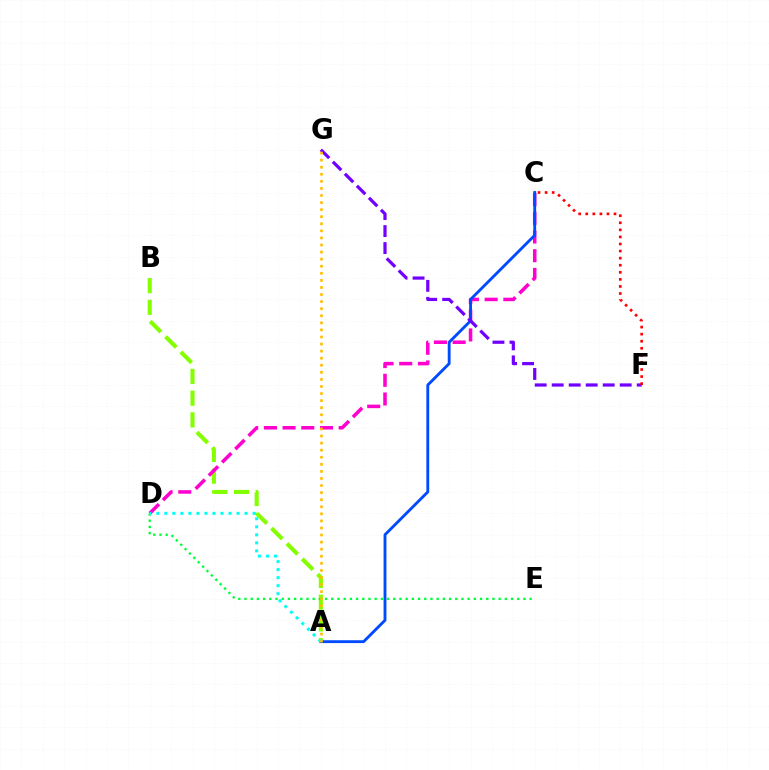{('A', 'B'): [{'color': '#84ff00', 'line_style': 'dashed', 'thickness': 2.95}], ('C', 'D'): [{'color': '#ff00cf', 'line_style': 'dashed', 'thickness': 2.54}], ('D', 'E'): [{'color': '#00ff39', 'line_style': 'dotted', 'thickness': 1.68}], ('A', 'C'): [{'color': '#004bff', 'line_style': 'solid', 'thickness': 2.06}], ('F', 'G'): [{'color': '#7200ff', 'line_style': 'dashed', 'thickness': 2.31}], ('C', 'F'): [{'color': '#ff0000', 'line_style': 'dotted', 'thickness': 1.92}], ('A', 'D'): [{'color': '#00fff6', 'line_style': 'dotted', 'thickness': 2.18}], ('A', 'G'): [{'color': '#ffbd00', 'line_style': 'dotted', 'thickness': 1.92}]}